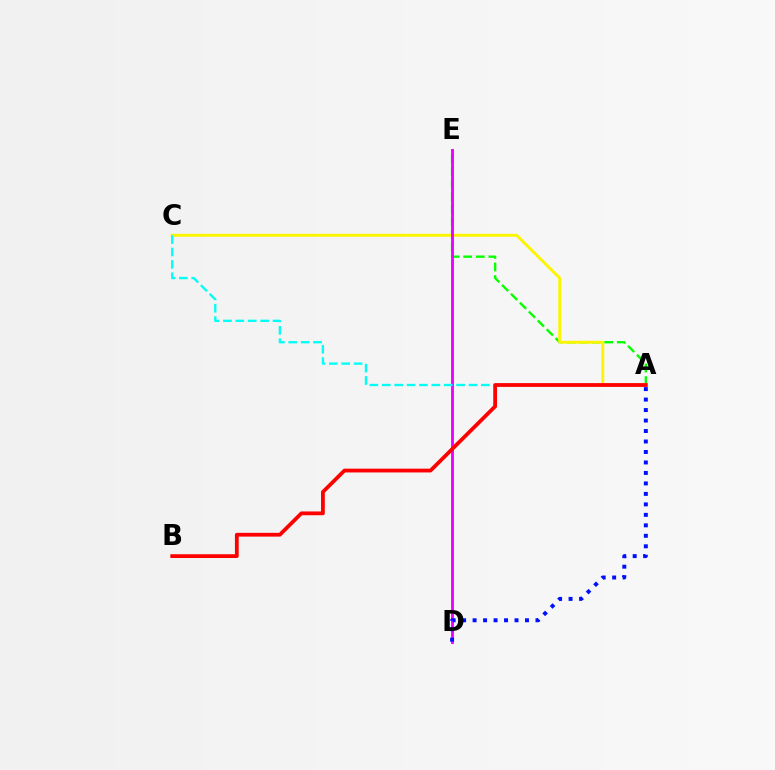{('A', 'E'): [{'color': '#08ff00', 'line_style': 'dashed', 'thickness': 1.71}], ('A', 'C'): [{'color': '#fcf500', 'line_style': 'solid', 'thickness': 2.09}, {'color': '#00fff6', 'line_style': 'dashed', 'thickness': 1.68}], ('D', 'E'): [{'color': '#ee00ff', 'line_style': 'solid', 'thickness': 2.06}], ('A', 'B'): [{'color': '#ff0000', 'line_style': 'solid', 'thickness': 2.72}], ('A', 'D'): [{'color': '#0010ff', 'line_style': 'dotted', 'thickness': 2.85}]}